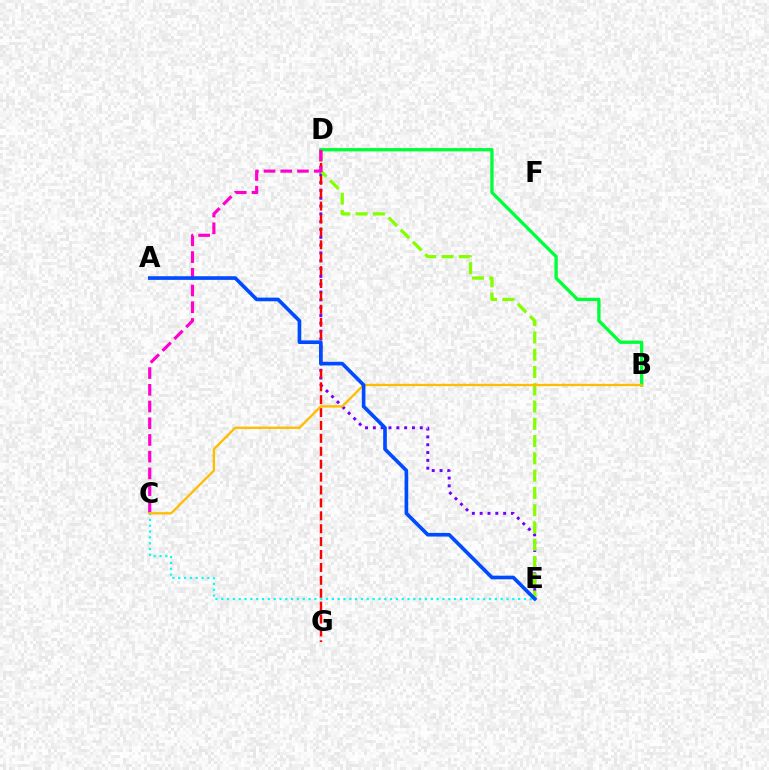{('D', 'E'): [{'color': '#7200ff', 'line_style': 'dotted', 'thickness': 2.12}, {'color': '#84ff00', 'line_style': 'dashed', 'thickness': 2.35}], ('C', 'E'): [{'color': '#00fff6', 'line_style': 'dotted', 'thickness': 1.58}], ('B', 'D'): [{'color': '#00ff39', 'line_style': 'solid', 'thickness': 2.38}], ('D', 'G'): [{'color': '#ff0000', 'line_style': 'dashed', 'thickness': 1.75}], ('C', 'D'): [{'color': '#ff00cf', 'line_style': 'dashed', 'thickness': 2.27}], ('B', 'C'): [{'color': '#ffbd00', 'line_style': 'solid', 'thickness': 1.67}], ('A', 'E'): [{'color': '#004bff', 'line_style': 'solid', 'thickness': 2.63}]}